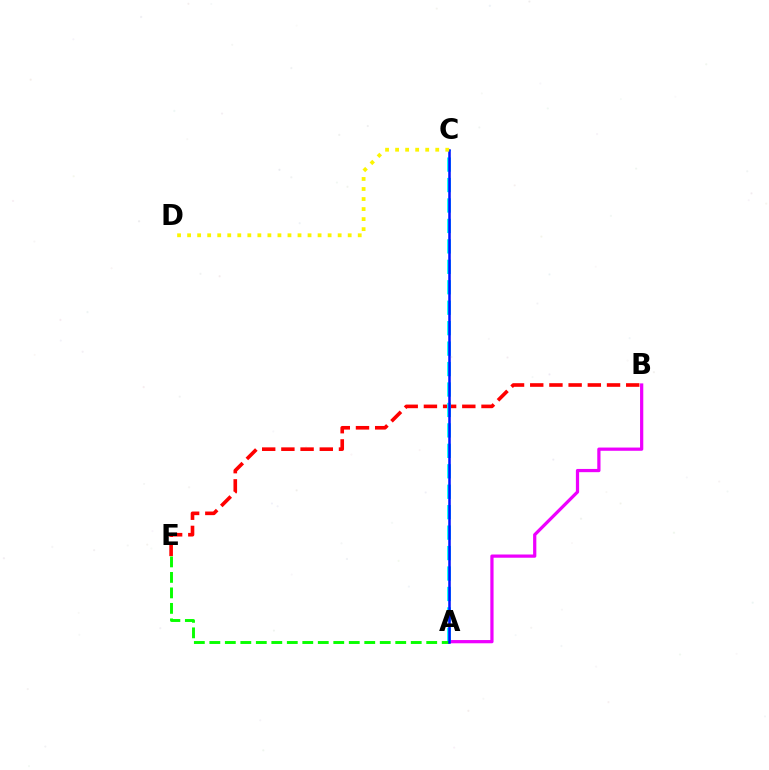{('A', 'B'): [{'color': '#ee00ff', 'line_style': 'solid', 'thickness': 2.33}], ('B', 'E'): [{'color': '#ff0000', 'line_style': 'dashed', 'thickness': 2.61}], ('A', 'C'): [{'color': '#00fff6', 'line_style': 'dashed', 'thickness': 2.78}, {'color': '#0010ff', 'line_style': 'solid', 'thickness': 1.81}], ('A', 'E'): [{'color': '#08ff00', 'line_style': 'dashed', 'thickness': 2.1}], ('C', 'D'): [{'color': '#fcf500', 'line_style': 'dotted', 'thickness': 2.73}]}